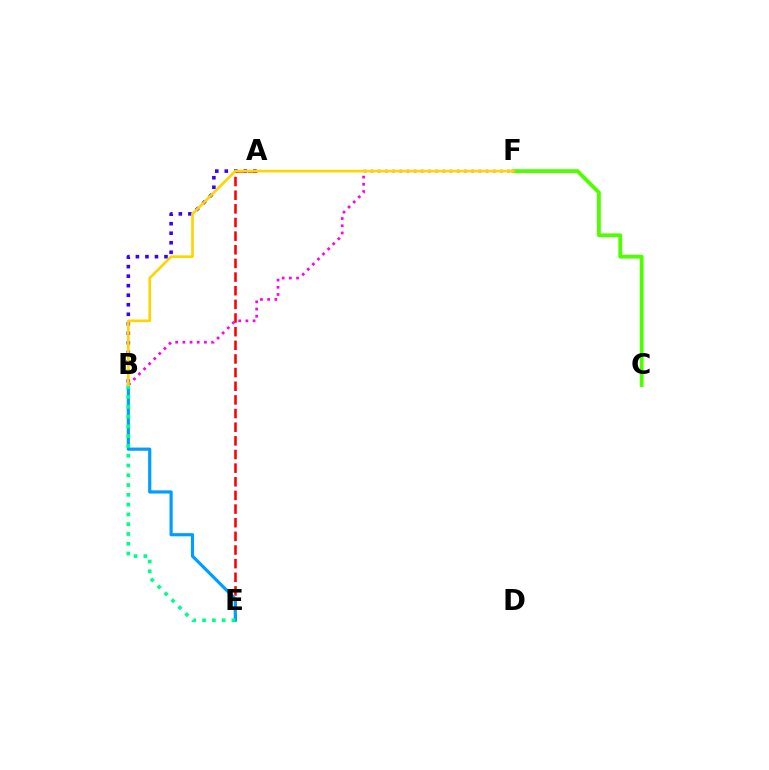{('A', 'B'): [{'color': '#3700ff', 'line_style': 'dotted', 'thickness': 2.59}], ('A', 'E'): [{'color': '#ff0000', 'line_style': 'dashed', 'thickness': 1.85}], ('B', 'F'): [{'color': '#ff00ed', 'line_style': 'dotted', 'thickness': 1.95}, {'color': '#ffd500', 'line_style': 'solid', 'thickness': 1.91}], ('B', 'E'): [{'color': '#009eff', 'line_style': 'solid', 'thickness': 2.29}, {'color': '#00ff86', 'line_style': 'dotted', 'thickness': 2.66}], ('C', 'F'): [{'color': '#4fff00', 'line_style': 'solid', 'thickness': 2.76}]}